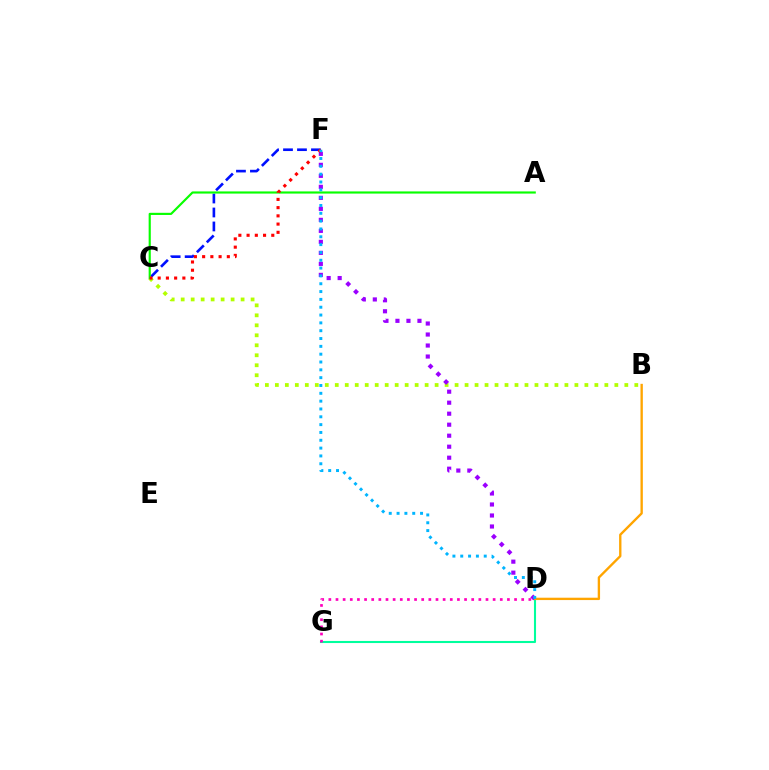{('B', 'C'): [{'color': '#b3ff00', 'line_style': 'dotted', 'thickness': 2.71}], ('D', 'G'): [{'color': '#00ff9d', 'line_style': 'solid', 'thickness': 1.5}, {'color': '#ff00bd', 'line_style': 'dotted', 'thickness': 1.94}], ('B', 'D'): [{'color': '#ffa500', 'line_style': 'solid', 'thickness': 1.7}], ('C', 'F'): [{'color': '#0010ff', 'line_style': 'dashed', 'thickness': 1.9}, {'color': '#ff0000', 'line_style': 'dotted', 'thickness': 2.24}], ('A', 'C'): [{'color': '#08ff00', 'line_style': 'solid', 'thickness': 1.55}], ('D', 'F'): [{'color': '#9b00ff', 'line_style': 'dotted', 'thickness': 2.99}, {'color': '#00b5ff', 'line_style': 'dotted', 'thickness': 2.13}]}